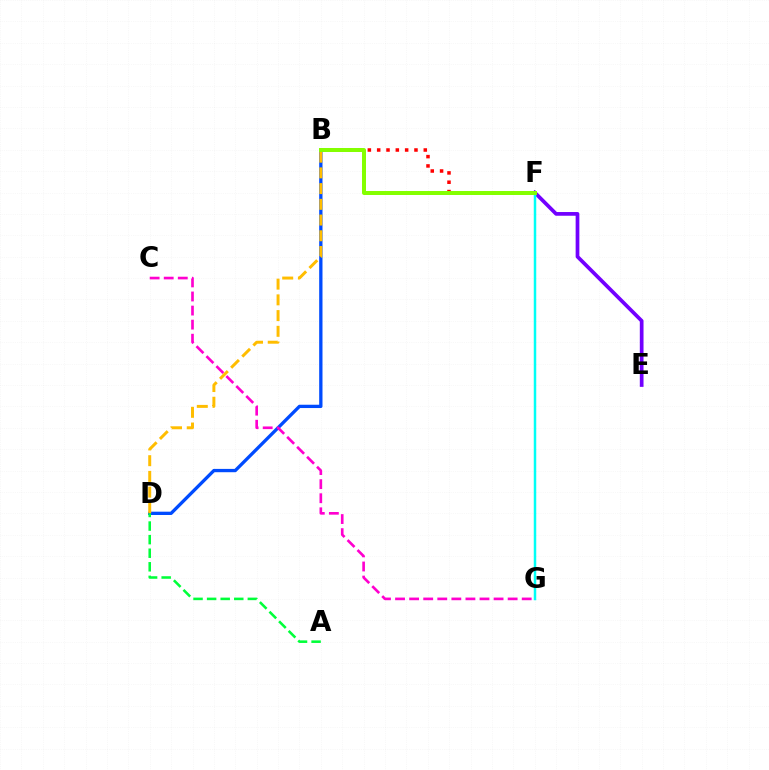{('B', 'F'): [{'color': '#ff0000', 'line_style': 'dotted', 'thickness': 2.53}, {'color': '#84ff00', 'line_style': 'solid', 'thickness': 2.87}], ('E', 'F'): [{'color': '#7200ff', 'line_style': 'solid', 'thickness': 2.68}], ('B', 'D'): [{'color': '#004bff', 'line_style': 'solid', 'thickness': 2.38}, {'color': '#ffbd00', 'line_style': 'dashed', 'thickness': 2.14}], ('C', 'G'): [{'color': '#ff00cf', 'line_style': 'dashed', 'thickness': 1.91}], ('F', 'G'): [{'color': '#00fff6', 'line_style': 'solid', 'thickness': 1.79}], ('A', 'D'): [{'color': '#00ff39', 'line_style': 'dashed', 'thickness': 1.84}]}